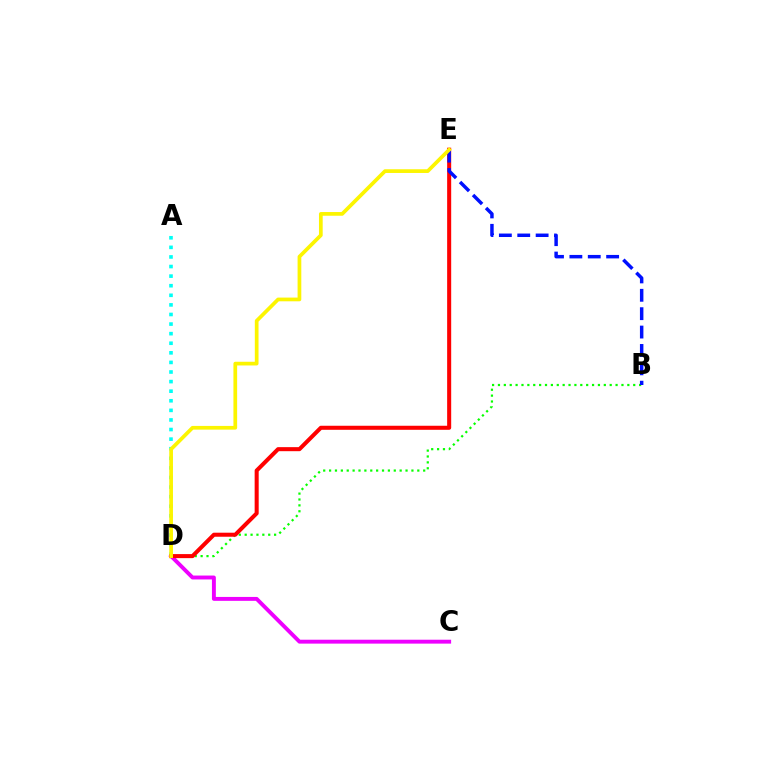{('A', 'D'): [{'color': '#00fff6', 'line_style': 'dotted', 'thickness': 2.61}], ('B', 'D'): [{'color': '#08ff00', 'line_style': 'dotted', 'thickness': 1.6}], ('C', 'D'): [{'color': '#ee00ff', 'line_style': 'solid', 'thickness': 2.81}], ('D', 'E'): [{'color': '#ff0000', 'line_style': 'solid', 'thickness': 2.91}, {'color': '#fcf500', 'line_style': 'solid', 'thickness': 2.67}], ('B', 'E'): [{'color': '#0010ff', 'line_style': 'dashed', 'thickness': 2.5}]}